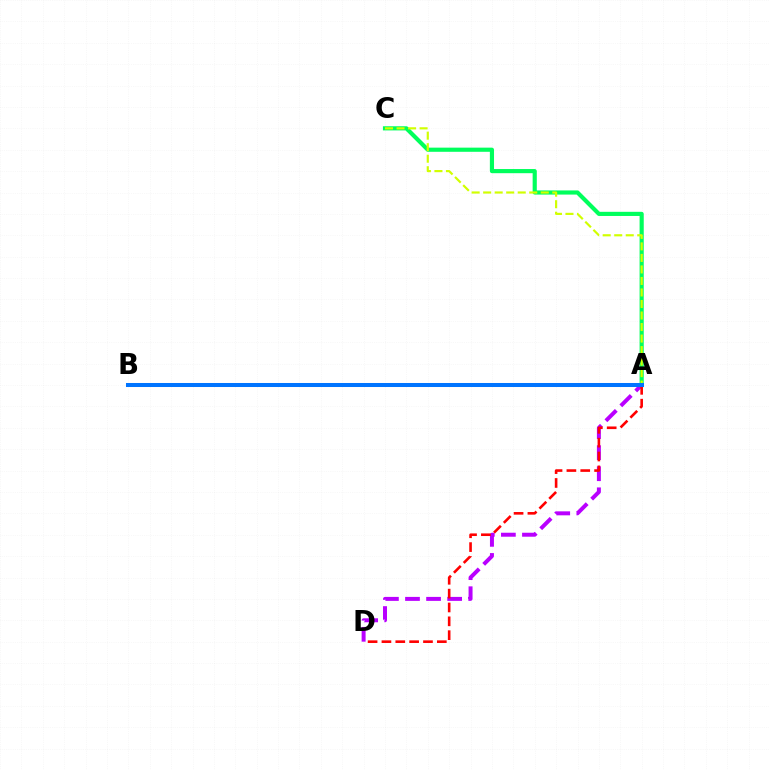{('A', 'C'): [{'color': '#00ff5c', 'line_style': 'solid', 'thickness': 2.99}, {'color': '#d1ff00', 'line_style': 'dashed', 'thickness': 1.57}], ('A', 'D'): [{'color': '#b900ff', 'line_style': 'dashed', 'thickness': 2.86}, {'color': '#ff0000', 'line_style': 'dashed', 'thickness': 1.88}], ('A', 'B'): [{'color': '#0074ff', 'line_style': 'solid', 'thickness': 2.9}]}